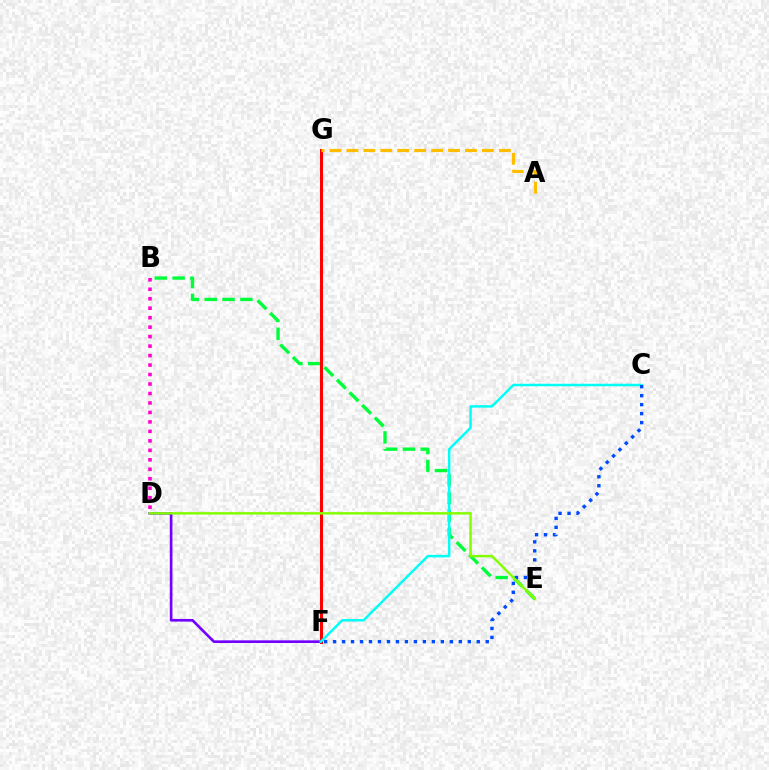{('B', 'E'): [{'color': '#00ff39', 'line_style': 'dashed', 'thickness': 2.42}], ('B', 'D'): [{'color': '#ff00cf', 'line_style': 'dotted', 'thickness': 2.57}], ('F', 'G'): [{'color': '#ff0000', 'line_style': 'solid', 'thickness': 2.18}], ('D', 'F'): [{'color': '#7200ff', 'line_style': 'solid', 'thickness': 1.91}], ('C', 'F'): [{'color': '#00fff6', 'line_style': 'solid', 'thickness': 1.78}, {'color': '#004bff', 'line_style': 'dotted', 'thickness': 2.44}], ('A', 'G'): [{'color': '#ffbd00', 'line_style': 'dashed', 'thickness': 2.3}], ('D', 'E'): [{'color': '#84ff00', 'line_style': 'solid', 'thickness': 1.77}]}